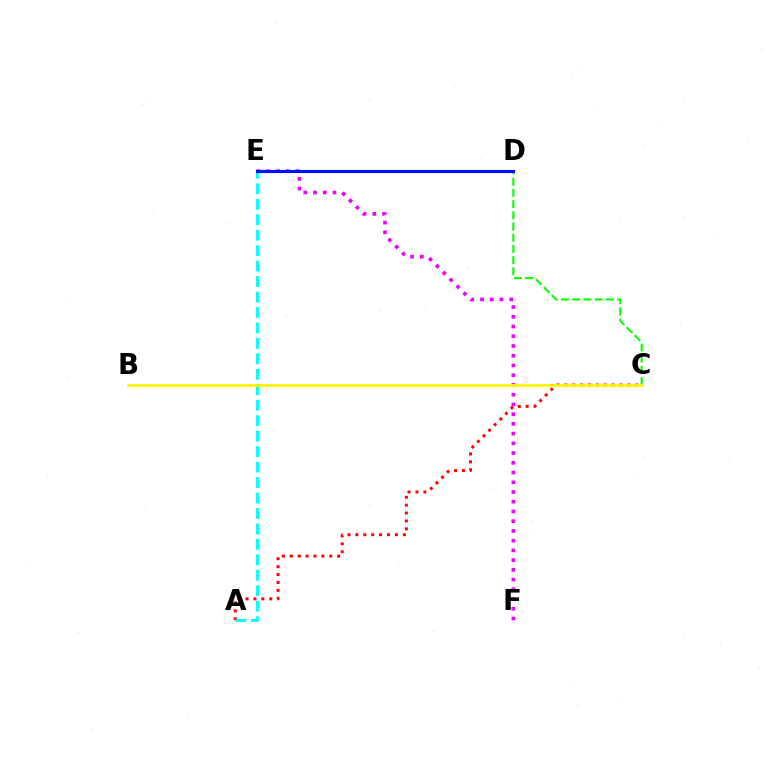{('A', 'C'): [{'color': '#ff0000', 'line_style': 'dotted', 'thickness': 2.15}], ('A', 'E'): [{'color': '#00fff6', 'line_style': 'dashed', 'thickness': 2.1}], ('E', 'F'): [{'color': '#ee00ff', 'line_style': 'dotted', 'thickness': 2.64}], ('C', 'D'): [{'color': '#08ff00', 'line_style': 'dashed', 'thickness': 1.52}], ('B', 'C'): [{'color': '#fcf500', 'line_style': 'solid', 'thickness': 2.0}], ('D', 'E'): [{'color': '#0010ff', 'line_style': 'solid', 'thickness': 2.22}]}